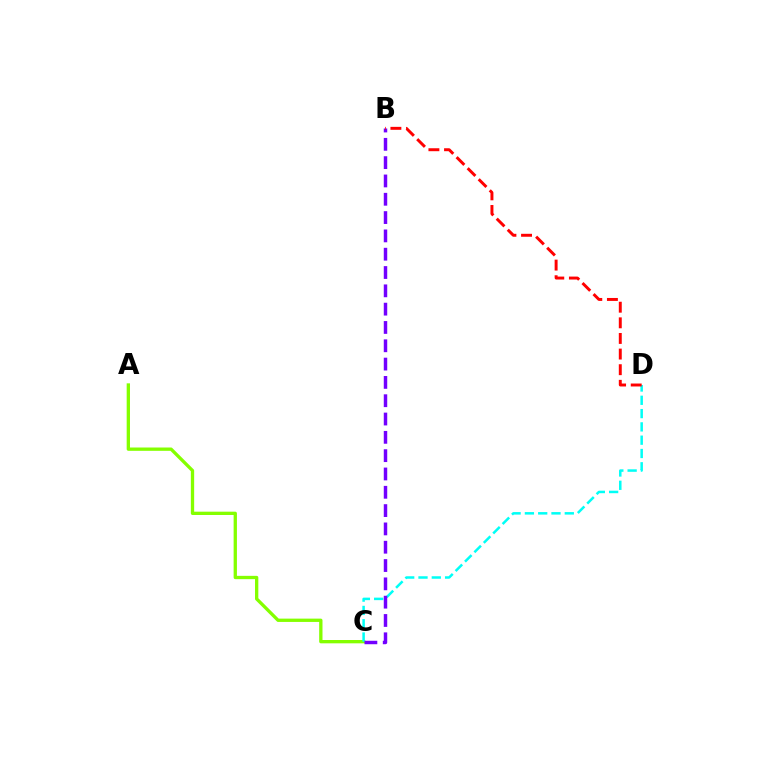{('A', 'C'): [{'color': '#84ff00', 'line_style': 'solid', 'thickness': 2.39}], ('C', 'D'): [{'color': '#00fff6', 'line_style': 'dashed', 'thickness': 1.81}], ('B', 'C'): [{'color': '#7200ff', 'line_style': 'dashed', 'thickness': 2.49}], ('B', 'D'): [{'color': '#ff0000', 'line_style': 'dashed', 'thickness': 2.12}]}